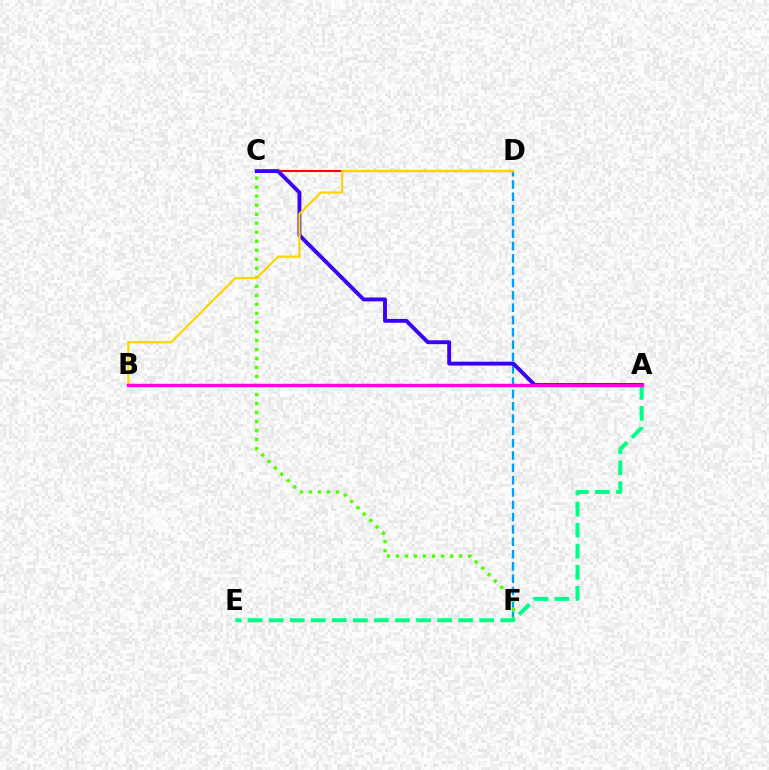{('D', 'F'): [{'color': '#009eff', 'line_style': 'dashed', 'thickness': 1.67}], ('C', 'F'): [{'color': '#4fff00', 'line_style': 'dotted', 'thickness': 2.45}], ('A', 'E'): [{'color': '#00ff86', 'line_style': 'dashed', 'thickness': 2.86}], ('C', 'D'): [{'color': '#ff0000', 'line_style': 'solid', 'thickness': 1.51}], ('A', 'C'): [{'color': '#3700ff', 'line_style': 'solid', 'thickness': 2.79}], ('B', 'D'): [{'color': '#ffd500', 'line_style': 'solid', 'thickness': 1.6}], ('A', 'B'): [{'color': '#ff00ed', 'line_style': 'solid', 'thickness': 2.45}]}